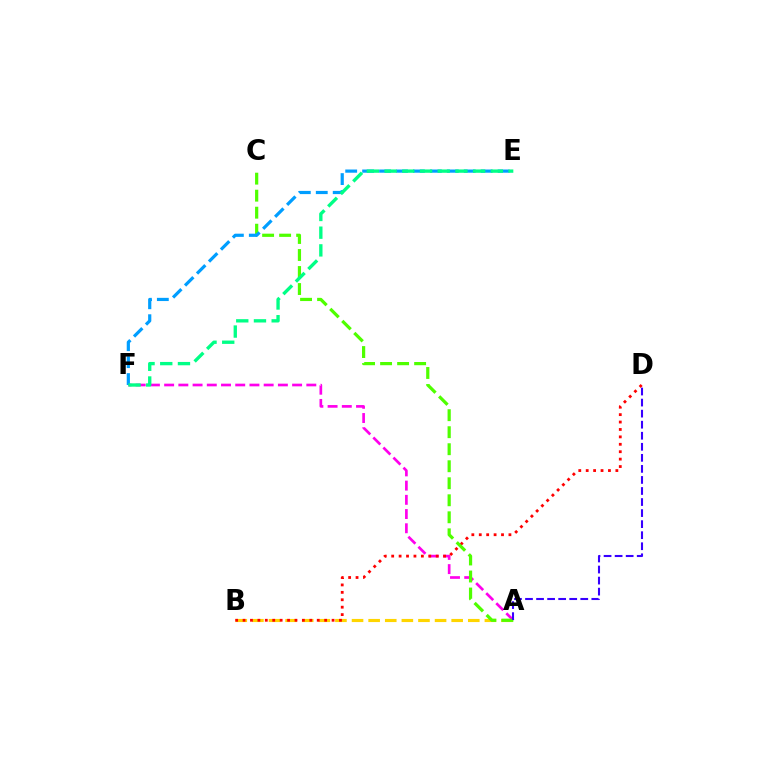{('A', 'B'): [{'color': '#ffd500', 'line_style': 'dashed', 'thickness': 2.26}], ('A', 'F'): [{'color': '#ff00ed', 'line_style': 'dashed', 'thickness': 1.93}], ('B', 'D'): [{'color': '#ff0000', 'line_style': 'dotted', 'thickness': 2.02}], ('A', 'C'): [{'color': '#4fff00', 'line_style': 'dashed', 'thickness': 2.31}], ('E', 'F'): [{'color': '#009eff', 'line_style': 'dashed', 'thickness': 2.3}, {'color': '#00ff86', 'line_style': 'dashed', 'thickness': 2.41}], ('A', 'D'): [{'color': '#3700ff', 'line_style': 'dashed', 'thickness': 1.5}]}